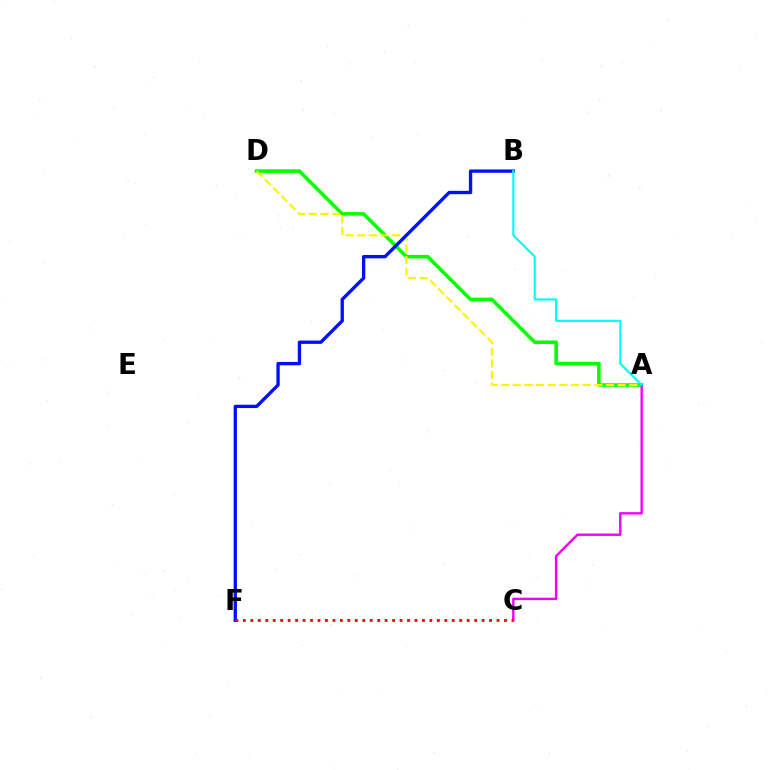{('A', 'D'): [{'color': '#08ff00', 'line_style': 'solid', 'thickness': 2.57}, {'color': '#fcf500', 'line_style': 'dashed', 'thickness': 1.58}], ('A', 'C'): [{'color': '#ee00ff', 'line_style': 'solid', 'thickness': 1.72}], ('B', 'F'): [{'color': '#0010ff', 'line_style': 'solid', 'thickness': 2.4}], ('C', 'F'): [{'color': '#ff0000', 'line_style': 'dotted', 'thickness': 2.03}], ('A', 'B'): [{'color': '#00fff6', 'line_style': 'solid', 'thickness': 1.56}]}